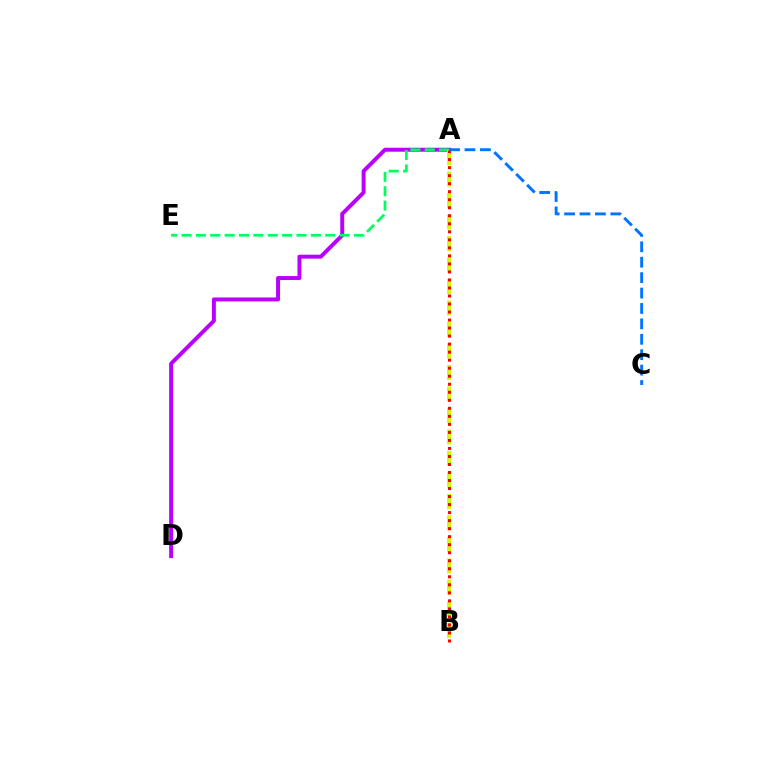{('A', 'D'): [{'color': '#b900ff', 'line_style': 'solid', 'thickness': 2.85}], ('A', 'E'): [{'color': '#00ff5c', 'line_style': 'dashed', 'thickness': 1.95}], ('A', 'B'): [{'color': '#d1ff00', 'line_style': 'dashed', 'thickness': 2.92}, {'color': '#ff0000', 'line_style': 'dotted', 'thickness': 2.18}], ('A', 'C'): [{'color': '#0074ff', 'line_style': 'dashed', 'thickness': 2.09}]}